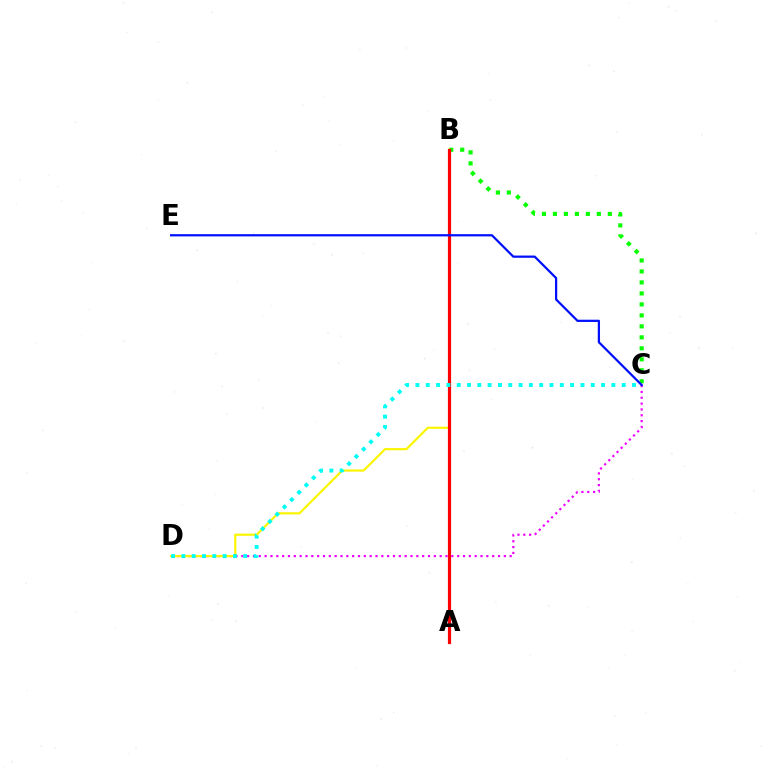{('B', 'C'): [{'color': '#08ff00', 'line_style': 'dotted', 'thickness': 2.98}], ('C', 'D'): [{'color': '#ee00ff', 'line_style': 'dotted', 'thickness': 1.59}, {'color': '#00fff6', 'line_style': 'dotted', 'thickness': 2.8}], ('B', 'D'): [{'color': '#fcf500', 'line_style': 'solid', 'thickness': 1.56}], ('A', 'B'): [{'color': '#ff0000', 'line_style': 'solid', 'thickness': 2.3}], ('C', 'E'): [{'color': '#0010ff', 'line_style': 'solid', 'thickness': 1.61}]}